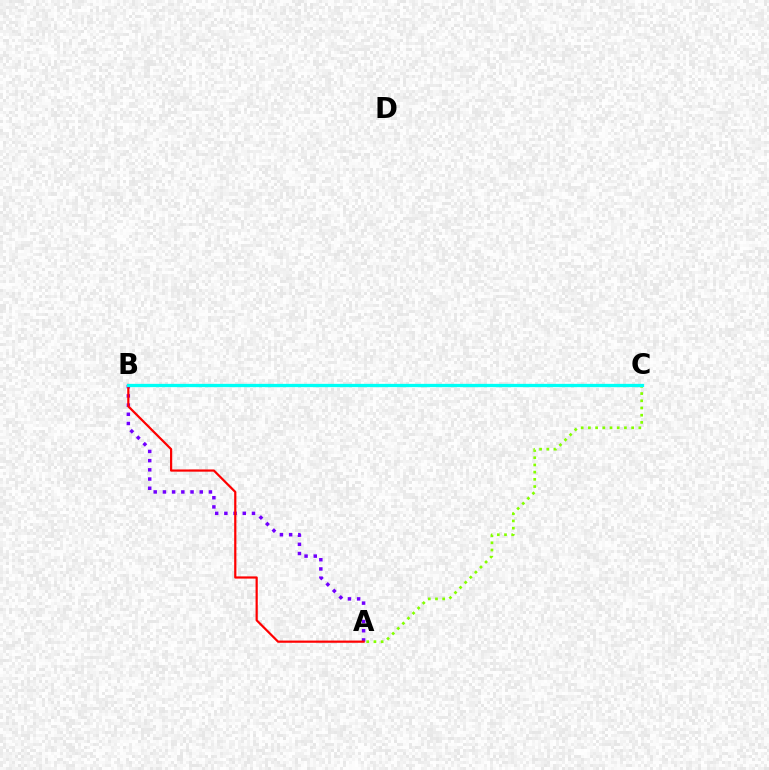{('A', 'C'): [{'color': '#84ff00', 'line_style': 'dotted', 'thickness': 1.96}], ('A', 'B'): [{'color': '#7200ff', 'line_style': 'dotted', 'thickness': 2.5}, {'color': '#ff0000', 'line_style': 'solid', 'thickness': 1.59}], ('B', 'C'): [{'color': '#00fff6', 'line_style': 'solid', 'thickness': 2.37}]}